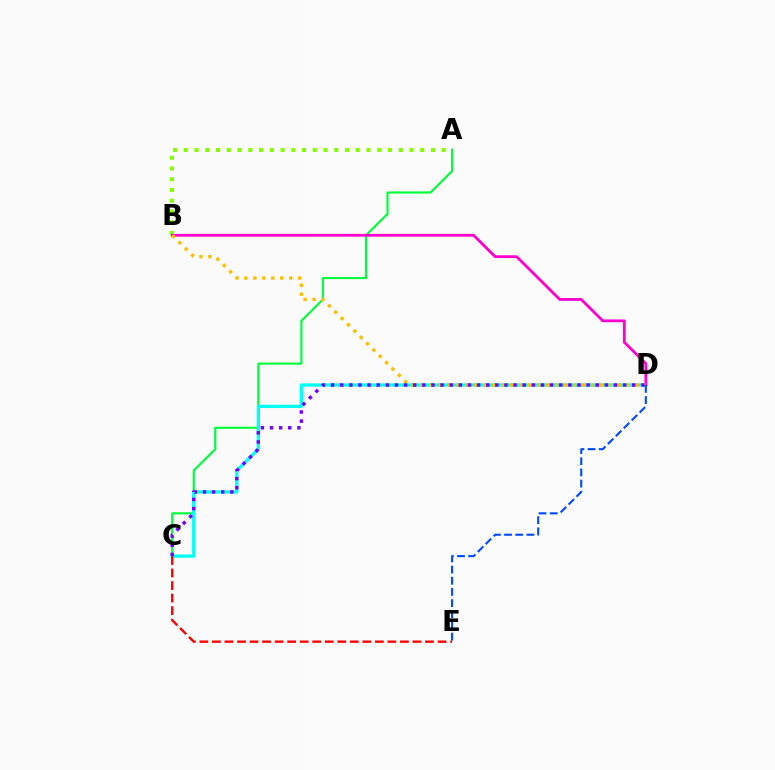{('A', 'C'): [{'color': '#00ff39', 'line_style': 'solid', 'thickness': 1.55}], ('C', 'D'): [{'color': '#00fff6', 'line_style': 'solid', 'thickness': 2.35}, {'color': '#7200ff', 'line_style': 'dotted', 'thickness': 2.48}], ('A', 'B'): [{'color': '#84ff00', 'line_style': 'dotted', 'thickness': 2.92}], ('B', 'D'): [{'color': '#ff00cf', 'line_style': 'solid', 'thickness': 2.01}, {'color': '#ffbd00', 'line_style': 'dotted', 'thickness': 2.43}], ('C', 'E'): [{'color': '#ff0000', 'line_style': 'dashed', 'thickness': 1.7}], ('D', 'E'): [{'color': '#004bff', 'line_style': 'dashed', 'thickness': 1.52}]}